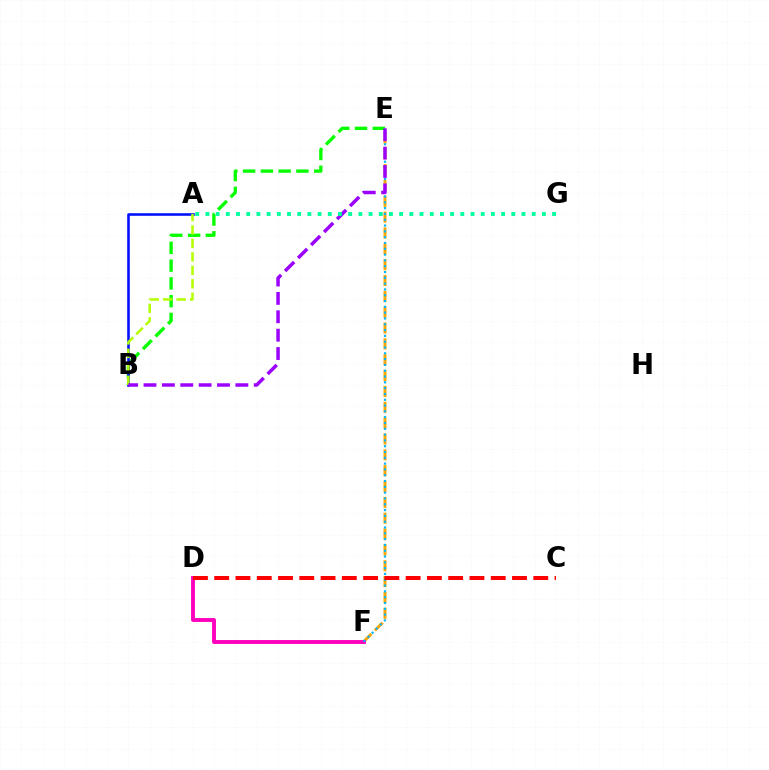{('B', 'E'): [{'color': '#08ff00', 'line_style': 'dashed', 'thickness': 2.41}, {'color': '#9b00ff', 'line_style': 'dashed', 'thickness': 2.5}], ('E', 'F'): [{'color': '#ffa500', 'line_style': 'dashed', 'thickness': 2.15}, {'color': '#00b5ff', 'line_style': 'dotted', 'thickness': 1.58}], ('A', 'B'): [{'color': '#0010ff', 'line_style': 'solid', 'thickness': 1.87}, {'color': '#b3ff00', 'line_style': 'dashed', 'thickness': 1.83}], ('D', 'F'): [{'color': '#ff00bd', 'line_style': 'solid', 'thickness': 2.8}], ('C', 'D'): [{'color': '#ff0000', 'line_style': 'dashed', 'thickness': 2.89}], ('A', 'G'): [{'color': '#00ff9d', 'line_style': 'dotted', 'thickness': 2.77}]}